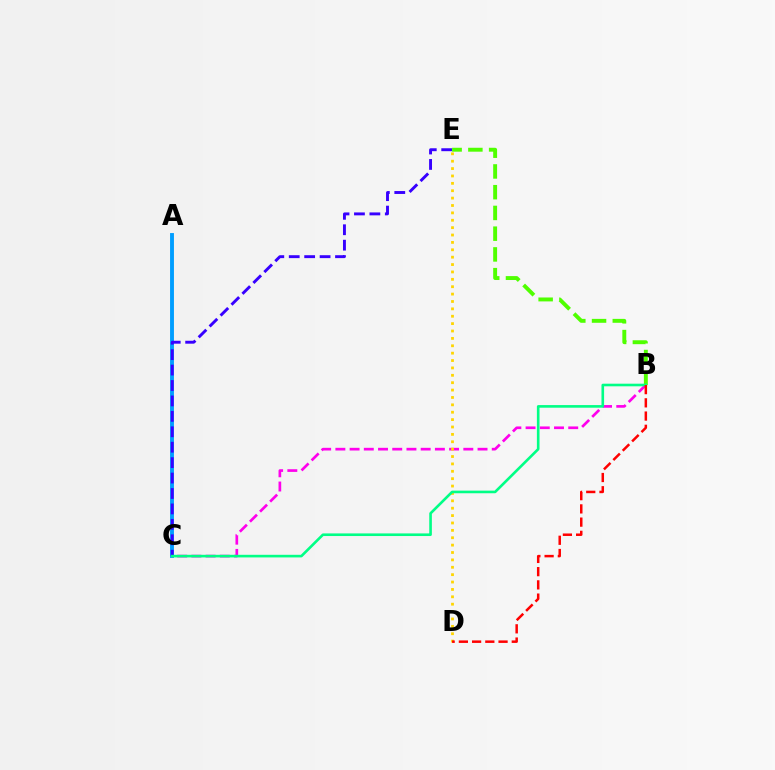{('A', 'C'): [{'color': '#009eff', 'line_style': 'solid', 'thickness': 2.8}], ('B', 'C'): [{'color': '#ff00ed', 'line_style': 'dashed', 'thickness': 1.93}, {'color': '#00ff86', 'line_style': 'solid', 'thickness': 1.89}], ('D', 'E'): [{'color': '#ffd500', 'line_style': 'dotted', 'thickness': 2.01}], ('C', 'E'): [{'color': '#3700ff', 'line_style': 'dashed', 'thickness': 2.1}], ('B', 'E'): [{'color': '#4fff00', 'line_style': 'dashed', 'thickness': 2.82}], ('B', 'D'): [{'color': '#ff0000', 'line_style': 'dashed', 'thickness': 1.8}]}